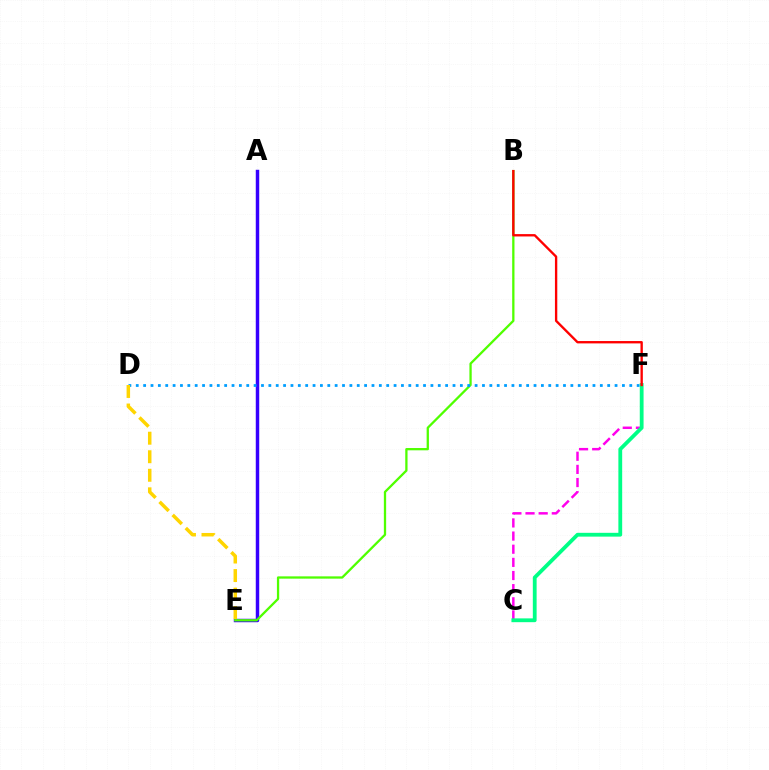{('A', 'E'): [{'color': '#3700ff', 'line_style': 'solid', 'thickness': 2.49}], ('B', 'E'): [{'color': '#4fff00', 'line_style': 'solid', 'thickness': 1.65}], ('D', 'F'): [{'color': '#009eff', 'line_style': 'dotted', 'thickness': 2.0}], ('C', 'F'): [{'color': '#ff00ed', 'line_style': 'dashed', 'thickness': 1.79}, {'color': '#00ff86', 'line_style': 'solid', 'thickness': 2.74}], ('B', 'F'): [{'color': '#ff0000', 'line_style': 'solid', 'thickness': 1.7}], ('D', 'E'): [{'color': '#ffd500', 'line_style': 'dashed', 'thickness': 2.52}]}